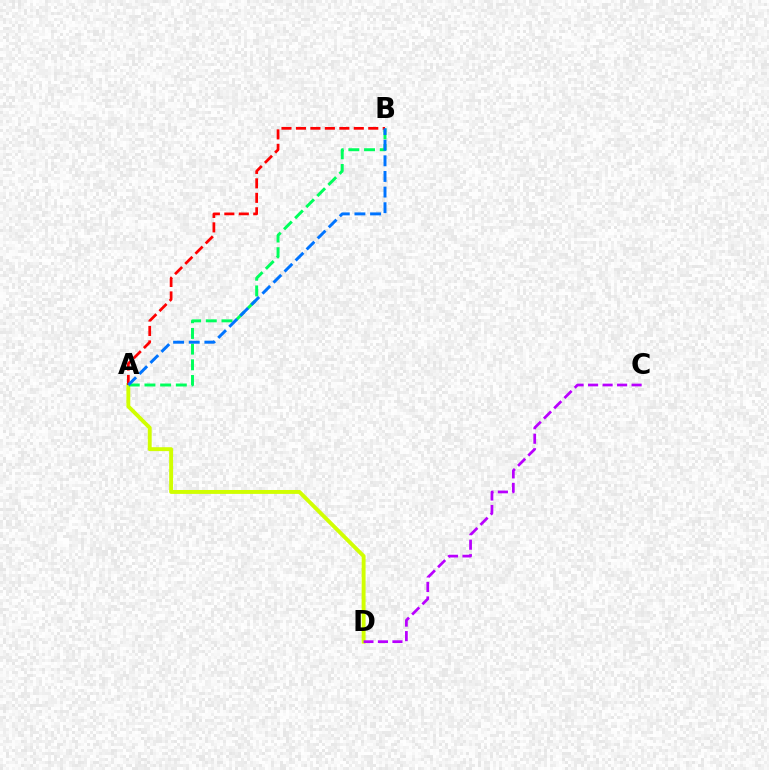{('A', 'D'): [{'color': '#d1ff00', 'line_style': 'solid', 'thickness': 2.81}], ('A', 'B'): [{'color': '#00ff5c', 'line_style': 'dashed', 'thickness': 2.13}, {'color': '#ff0000', 'line_style': 'dashed', 'thickness': 1.96}, {'color': '#0074ff', 'line_style': 'dashed', 'thickness': 2.12}], ('C', 'D'): [{'color': '#b900ff', 'line_style': 'dashed', 'thickness': 1.97}]}